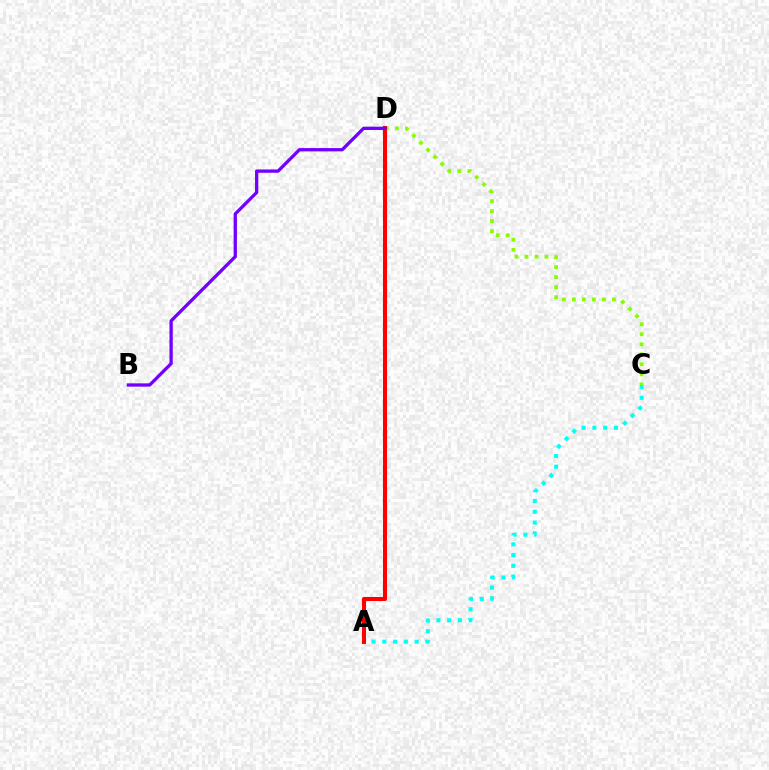{('A', 'C'): [{'color': '#00fff6', 'line_style': 'dotted', 'thickness': 2.93}], ('C', 'D'): [{'color': '#84ff00', 'line_style': 'dotted', 'thickness': 2.72}], ('A', 'D'): [{'color': '#ff0000', 'line_style': 'solid', 'thickness': 2.92}], ('B', 'D'): [{'color': '#7200ff', 'line_style': 'solid', 'thickness': 2.37}]}